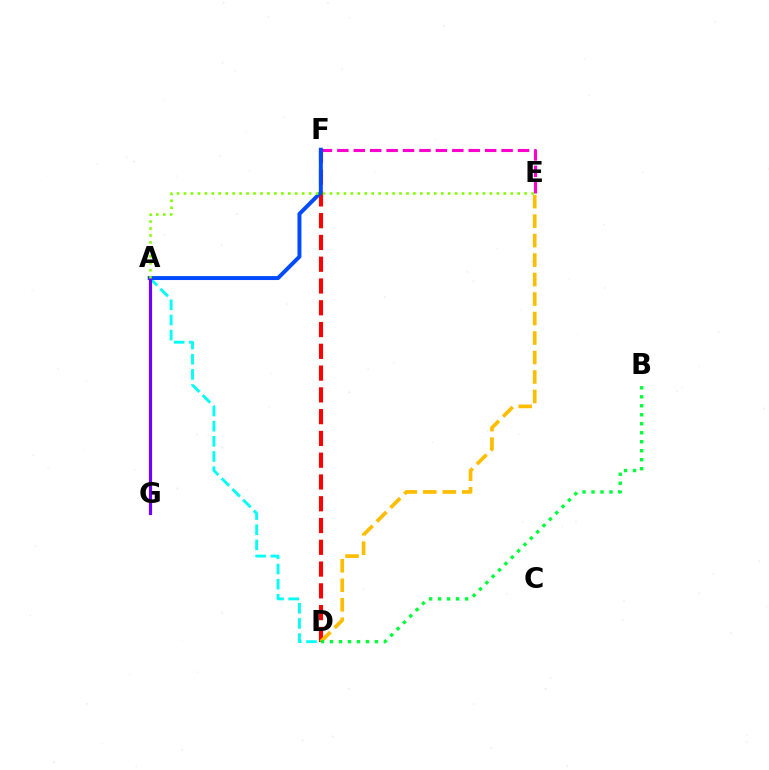{('A', 'D'): [{'color': '#00fff6', 'line_style': 'dashed', 'thickness': 2.06}], ('E', 'F'): [{'color': '#ff00cf', 'line_style': 'dashed', 'thickness': 2.23}], ('D', 'F'): [{'color': '#ff0000', 'line_style': 'dashed', 'thickness': 2.96}], ('A', 'F'): [{'color': '#004bff', 'line_style': 'solid', 'thickness': 2.86}], ('A', 'G'): [{'color': '#7200ff', 'line_style': 'solid', 'thickness': 2.28}], ('D', 'E'): [{'color': '#ffbd00', 'line_style': 'dashed', 'thickness': 2.65}], ('B', 'D'): [{'color': '#00ff39', 'line_style': 'dotted', 'thickness': 2.44}], ('A', 'E'): [{'color': '#84ff00', 'line_style': 'dotted', 'thickness': 1.89}]}